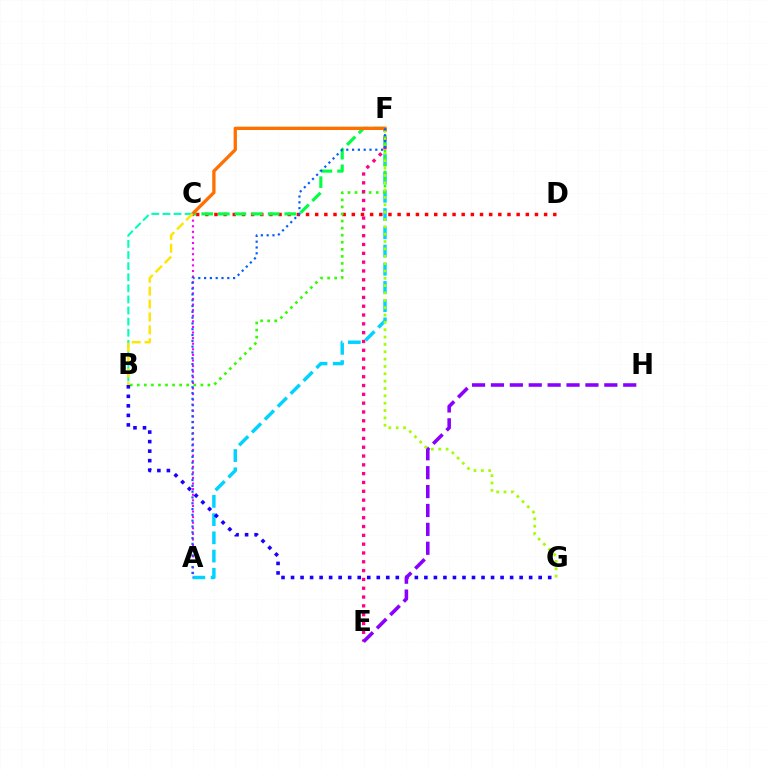{('C', 'D'): [{'color': '#ff0000', 'line_style': 'dotted', 'thickness': 2.49}], ('A', 'F'): [{'color': '#00d3ff', 'line_style': 'dashed', 'thickness': 2.48}, {'color': '#005dff', 'line_style': 'dotted', 'thickness': 1.58}], ('B', 'F'): [{'color': '#31ff00', 'line_style': 'dotted', 'thickness': 1.92}], ('E', 'F'): [{'color': '#ff0088', 'line_style': 'dotted', 'thickness': 2.39}], ('A', 'C'): [{'color': '#fa00f9', 'line_style': 'dotted', 'thickness': 1.52}], ('B', 'G'): [{'color': '#1900ff', 'line_style': 'dotted', 'thickness': 2.59}], ('C', 'F'): [{'color': '#00ff45', 'line_style': 'dashed', 'thickness': 2.26}, {'color': '#ff7000', 'line_style': 'solid', 'thickness': 2.38}], ('E', 'H'): [{'color': '#8a00ff', 'line_style': 'dashed', 'thickness': 2.57}], ('F', 'G'): [{'color': '#a2ff00', 'line_style': 'dotted', 'thickness': 2.0}], ('B', 'C'): [{'color': '#00ffbb', 'line_style': 'dashed', 'thickness': 1.51}, {'color': '#ffe600', 'line_style': 'dashed', 'thickness': 1.76}]}